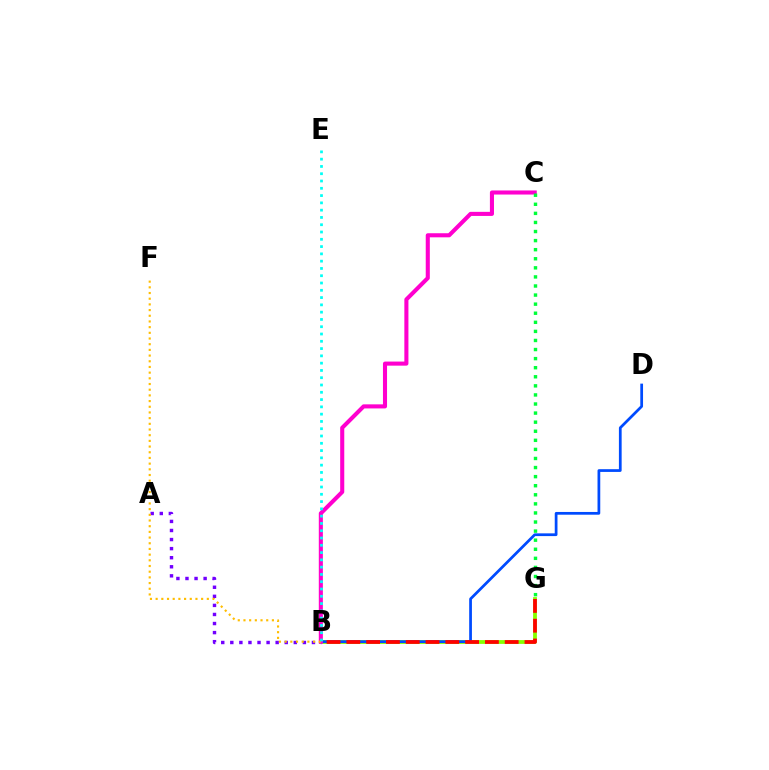{('B', 'G'): [{'color': '#84ff00', 'line_style': 'solid', 'thickness': 2.73}, {'color': '#ff0000', 'line_style': 'dashed', 'thickness': 2.69}], ('B', 'D'): [{'color': '#004bff', 'line_style': 'solid', 'thickness': 1.97}], ('A', 'B'): [{'color': '#7200ff', 'line_style': 'dotted', 'thickness': 2.46}], ('B', 'C'): [{'color': '#ff00cf', 'line_style': 'solid', 'thickness': 2.94}], ('B', 'F'): [{'color': '#ffbd00', 'line_style': 'dotted', 'thickness': 1.55}], ('C', 'G'): [{'color': '#00ff39', 'line_style': 'dotted', 'thickness': 2.47}], ('B', 'E'): [{'color': '#00fff6', 'line_style': 'dotted', 'thickness': 1.98}]}